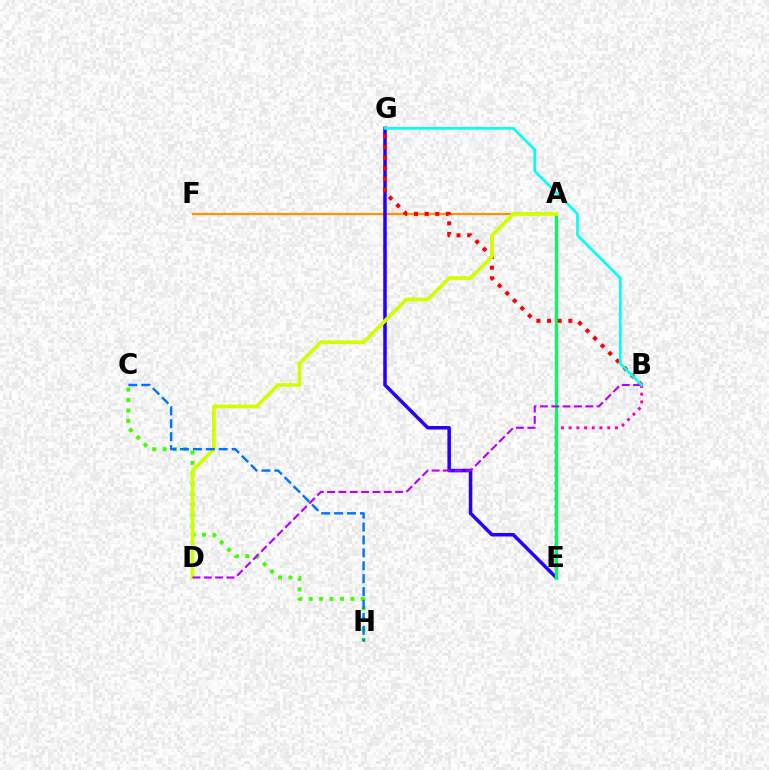{('C', 'H'): [{'color': '#3dff00', 'line_style': 'dotted', 'thickness': 2.83}, {'color': '#0074ff', 'line_style': 'dashed', 'thickness': 1.75}], ('A', 'F'): [{'color': '#ff9400', 'line_style': 'solid', 'thickness': 1.6}], ('B', 'E'): [{'color': '#ff00ac', 'line_style': 'dotted', 'thickness': 2.1}], ('E', 'G'): [{'color': '#2500ff', 'line_style': 'solid', 'thickness': 2.54}], ('A', 'E'): [{'color': '#00ff5c', 'line_style': 'solid', 'thickness': 2.35}], ('B', 'G'): [{'color': '#ff0000', 'line_style': 'dotted', 'thickness': 2.89}, {'color': '#00fff6', 'line_style': 'solid', 'thickness': 1.93}], ('A', 'D'): [{'color': '#d1ff00', 'line_style': 'solid', 'thickness': 2.67}], ('B', 'D'): [{'color': '#b900ff', 'line_style': 'dashed', 'thickness': 1.54}]}